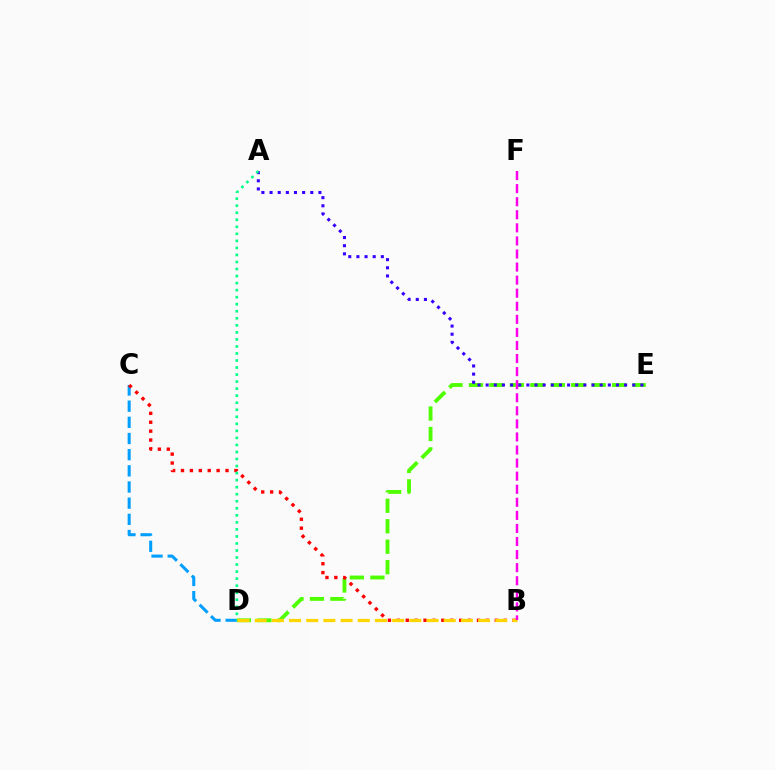{('D', 'E'): [{'color': '#4fff00', 'line_style': 'dashed', 'thickness': 2.78}], ('C', 'D'): [{'color': '#009eff', 'line_style': 'dashed', 'thickness': 2.2}], ('B', 'C'): [{'color': '#ff0000', 'line_style': 'dotted', 'thickness': 2.42}], ('A', 'E'): [{'color': '#3700ff', 'line_style': 'dotted', 'thickness': 2.21}], ('A', 'D'): [{'color': '#00ff86', 'line_style': 'dotted', 'thickness': 1.91}], ('B', 'D'): [{'color': '#ffd500', 'line_style': 'dashed', 'thickness': 2.33}], ('B', 'F'): [{'color': '#ff00ed', 'line_style': 'dashed', 'thickness': 1.78}]}